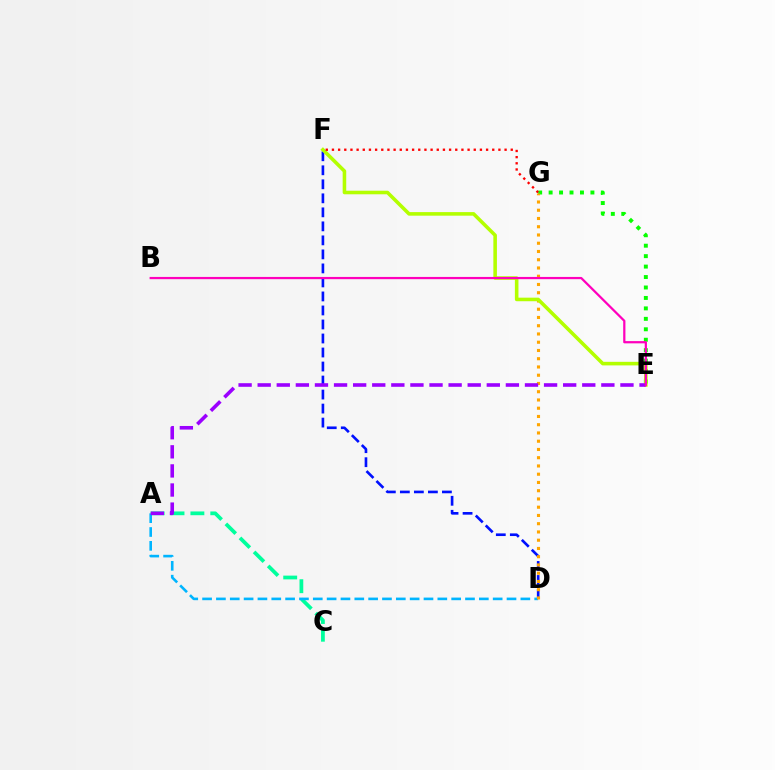{('A', 'C'): [{'color': '#00ff9d', 'line_style': 'dashed', 'thickness': 2.7}], ('D', 'F'): [{'color': '#0010ff', 'line_style': 'dashed', 'thickness': 1.9}], ('A', 'D'): [{'color': '#00b5ff', 'line_style': 'dashed', 'thickness': 1.88}], ('E', 'G'): [{'color': '#08ff00', 'line_style': 'dotted', 'thickness': 2.84}], ('D', 'G'): [{'color': '#ffa500', 'line_style': 'dotted', 'thickness': 2.24}], ('E', 'F'): [{'color': '#b3ff00', 'line_style': 'solid', 'thickness': 2.57}], ('A', 'E'): [{'color': '#9b00ff', 'line_style': 'dashed', 'thickness': 2.59}], ('F', 'G'): [{'color': '#ff0000', 'line_style': 'dotted', 'thickness': 1.68}], ('B', 'E'): [{'color': '#ff00bd', 'line_style': 'solid', 'thickness': 1.61}]}